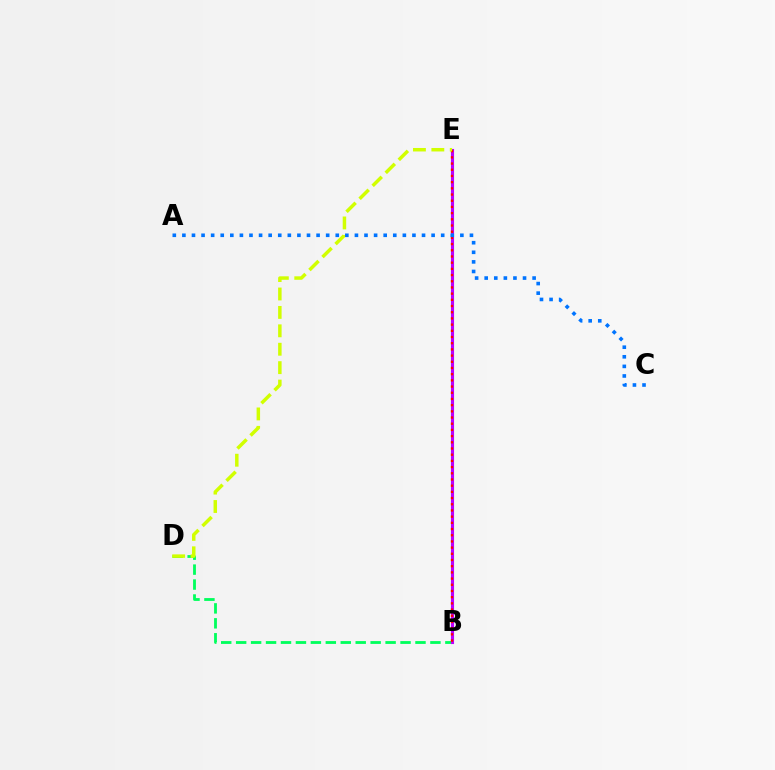{('B', 'D'): [{'color': '#00ff5c', 'line_style': 'dashed', 'thickness': 2.03}], ('B', 'E'): [{'color': '#b900ff', 'line_style': 'solid', 'thickness': 2.24}, {'color': '#ff0000', 'line_style': 'dotted', 'thickness': 1.68}], ('D', 'E'): [{'color': '#d1ff00', 'line_style': 'dashed', 'thickness': 2.5}], ('A', 'C'): [{'color': '#0074ff', 'line_style': 'dotted', 'thickness': 2.6}]}